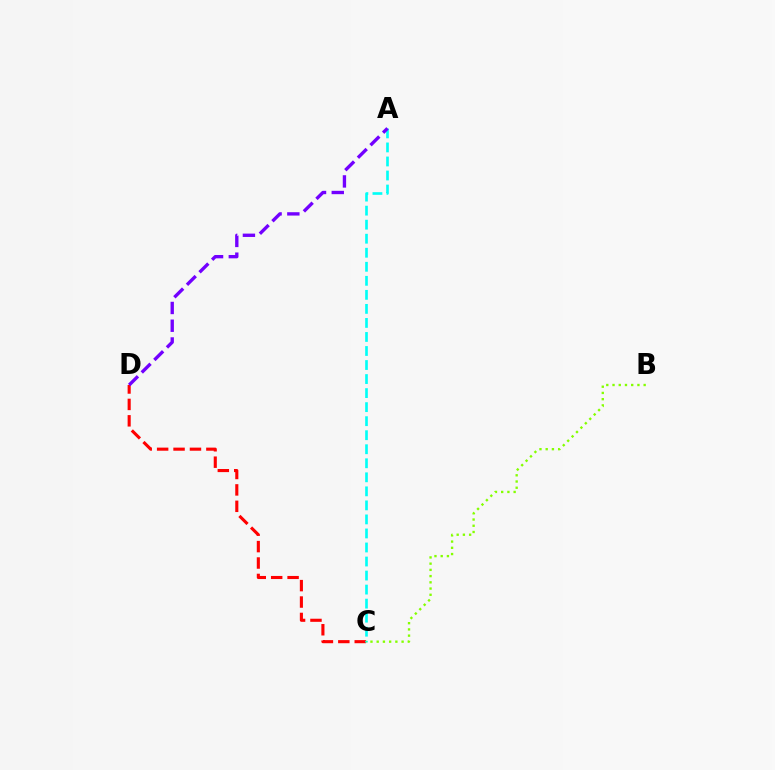{('C', 'D'): [{'color': '#ff0000', 'line_style': 'dashed', 'thickness': 2.23}], ('A', 'C'): [{'color': '#00fff6', 'line_style': 'dashed', 'thickness': 1.91}], ('B', 'C'): [{'color': '#84ff00', 'line_style': 'dotted', 'thickness': 1.69}], ('A', 'D'): [{'color': '#7200ff', 'line_style': 'dashed', 'thickness': 2.41}]}